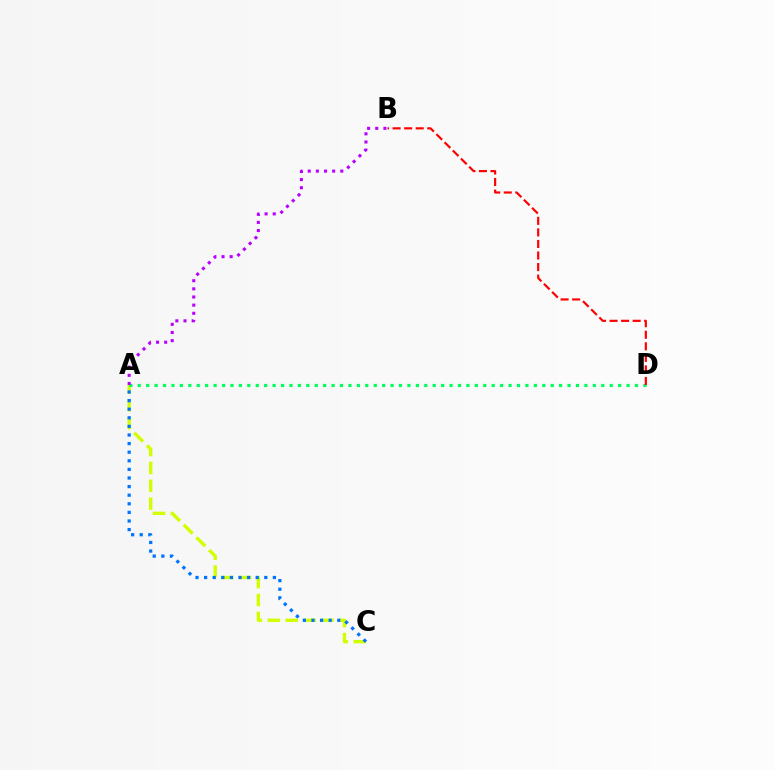{('A', 'C'): [{'color': '#d1ff00', 'line_style': 'dashed', 'thickness': 2.43}, {'color': '#0074ff', 'line_style': 'dotted', 'thickness': 2.34}], ('A', 'D'): [{'color': '#00ff5c', 'line_style': 'dotted', 'thickness': 2.29}], ('A', 'B'): [{'color': '#b900ff', 'line_style': 'dotted', 'thickness': 2.21}], ('B', 'D'): [{'color': '#ff0000', 'line_style': 'dashed', 'thickness': 1.57}]}